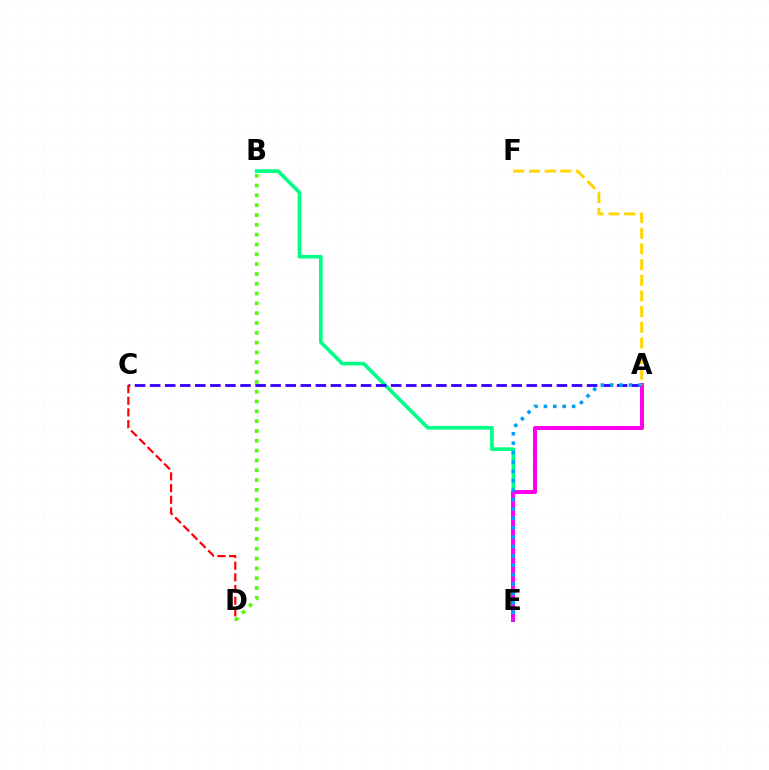{('B', 'E'): [{'color': '#00ff86', 'line_style': 'solid', 'thickness': 2.62}], ('A', 'C'): [{'color': '#3700ff', 'line_style': 'dashed', 'thickness': 2.05}], ('A', 'E'): [{'color': '#ff00ed', 'line_style': 'solid', 'thickness': 2.88}, {'color': '#009eff', 'line_style': 'dotted', 'thickness': 2.55}], ('C', 'D'): [{'color': '#ff0000', 'line_style': 'dashed', 'thickness': 1.59}], ('B', 'D'): [{'color': '#4fff00', 'line_style': 'dotted', 'thickness': 2.67}], ('A', 'F'): [{'color': '#ffd500', 'line_style': 'dashed', 'thickness': 2.13}]}